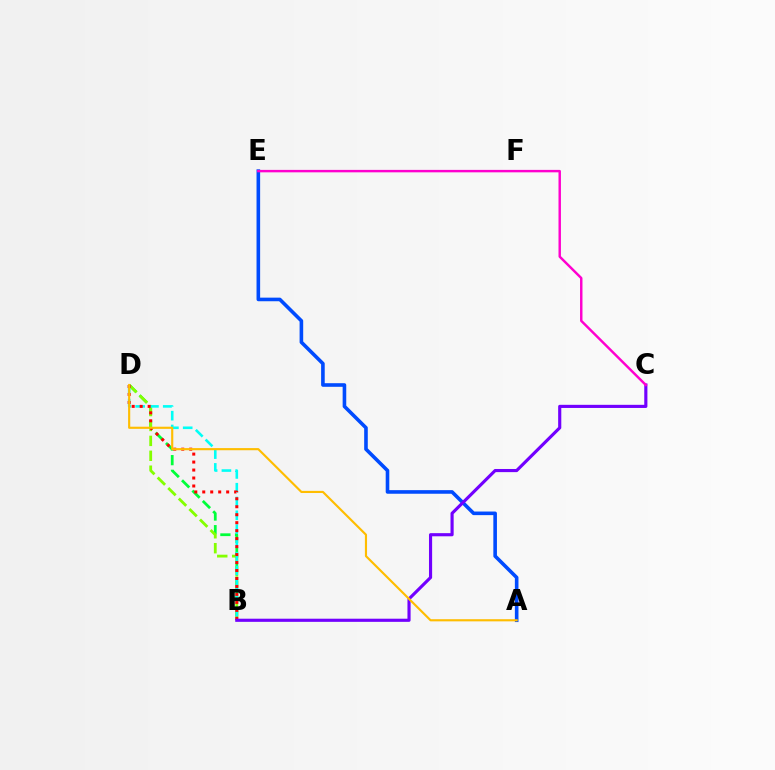{('B', 'D'): [{'color': '#00ff39', 'line_style': 'dashed', 'thickness': 1.99}, {'color': '#84ff00', 'line_style': 'dashed', 'thickness': 2.03}, {'color': '#00fff6', 'line_style': 'dashed', 'thickness': 1.87}, {'color': '#ff0000', 'line_style': 'dotted', 'thickness': 2.17}], ('A', 'E'): [{'color': '#004bff', 'line_style': 'solid', 'thickness': 2.59}], ('B', 'C'): [{'color': '#7200ff', 'line_style': 'solid', 'thickness': 2.26}], ('A', 'D'): [{'color': '#ffbd00', 'line_style': 'solid', 'thickness': 1.54}], ('C', 'E'): [{'color': '#ff00cf', 'line_style': 'solid', 'thickness': 1.76}]}